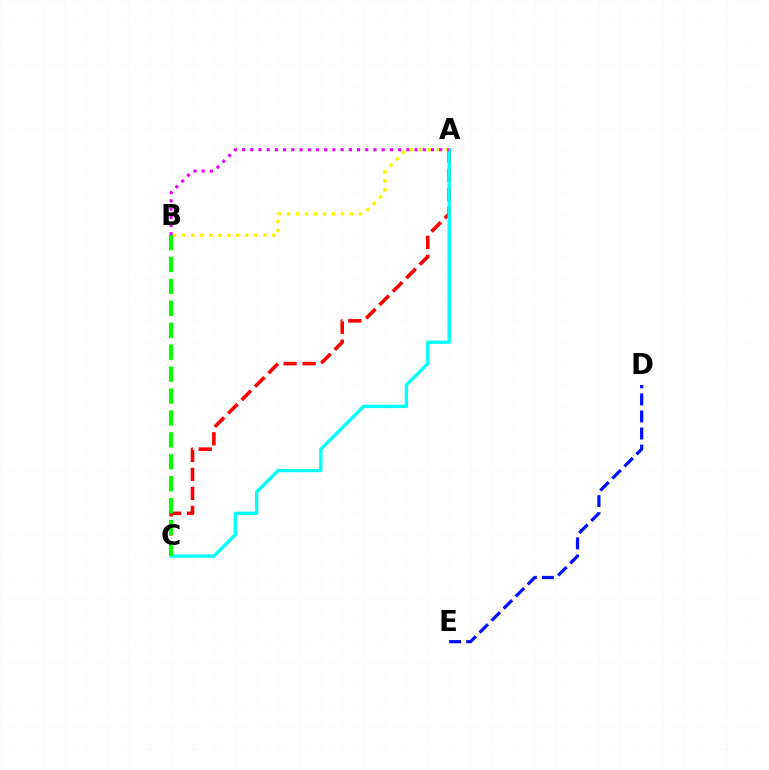{('A', 'C'): [{'color': '#ff0000', 'line_style': 'dashed', 'thickness': 2.58}, {'color': '#00fff6', 'line_style': 'solid', 'thickness': 2.4}], ('A', 'B'): [{'color': '#fcf500', 'line_style': 'dotted', 'thickness': 2.45}, {'color': '#ee00ff', 'line_style': 'dotted', 'thickness': 2.23}], ('D', 'E'): [{'color': '#0010ff', 'line_style': 'dashed', 'thickness': 2.32}], ('B', 'C'): [{'color': '#08ff00', 'line_style': 'dashed', 'thickness': 2.98}]}